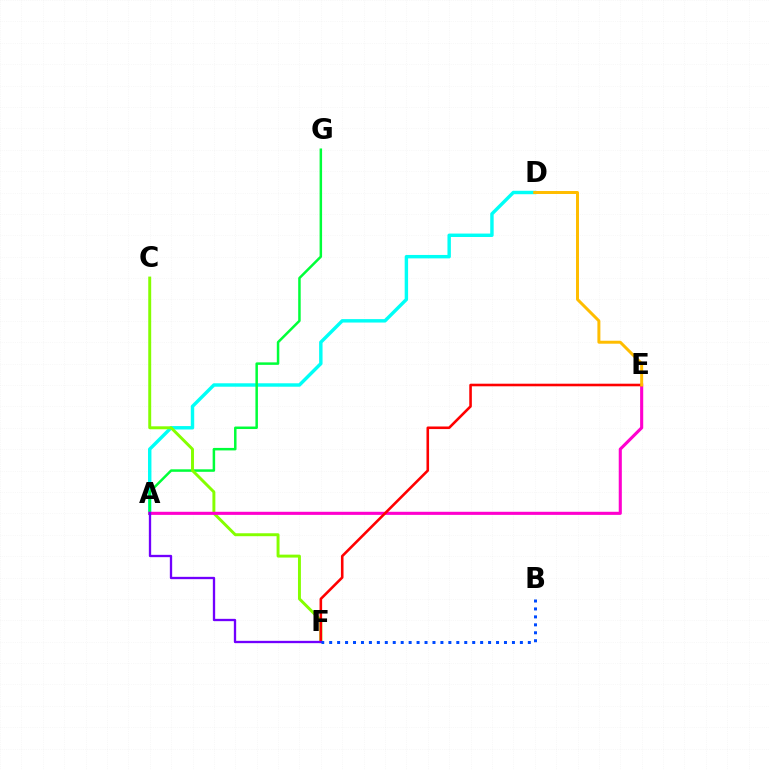{('A', 'D'): [{'color': '#00fff6', 'line_style': 'solid', 'thickness': 2.47}], ('A', 'G'): [{'color': '#00ff39', 'line_style': 'solid', 'thickness': 1.8}], ('C', 'F'): [{'color': '#84ff00', 'line_style': 'solid', 'thickness': 2.11}], ('A', 'E'): [{'color': '#ff00cf', 'line_style': 'solid', 'thickness': 2.23}], ('E', 'F'): [{'color': '#ff0000', 'line_style': 'solid', 'thickness': 1.86}], ('D', 'E'): [{'color': '#ffbd00', 'line_style': 'solid', 'thickness': 2.14}], ('A', 'F'): [{'color': '#7200ff', 'line_style': 'solid', 'thickness': 1.67}], ('B', 'F'): [{'color': '#004bff', 'line_style': 'dotted', 'thickness': 2.16}]}